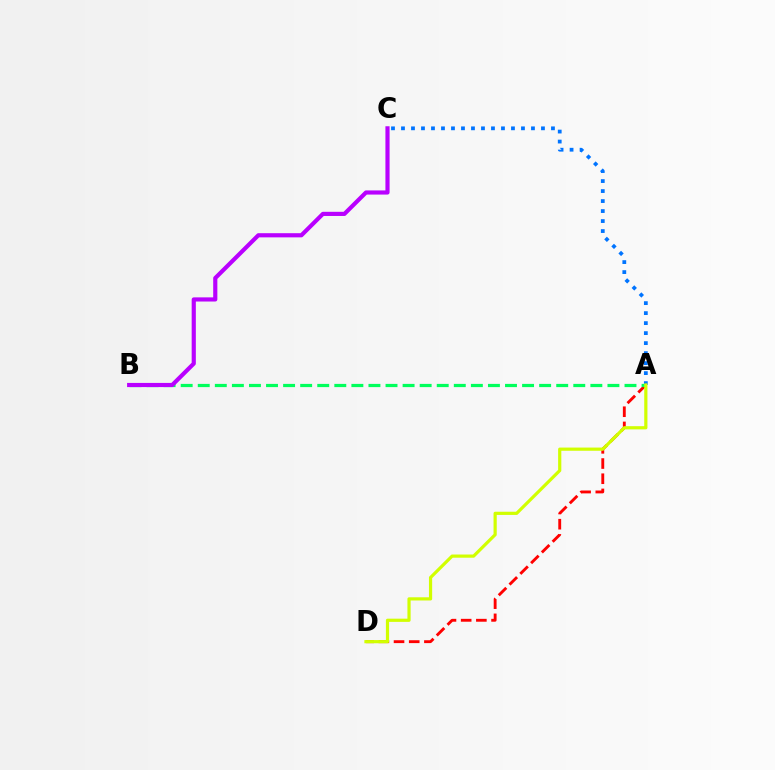{('A', 'D'): [{'color': '#ff0000', 'line_style': 'dashed', 'thickness': 2.06}, {'color': '#d1ff00', 'line_style': 'solid', 'thickness': 2.3}], ('A', 'C'): [{'color': '#0074ff', 'line_style': 'dotted', 'thickness': 2.72}], ('A', 'B'): [{'color': '#00ff5c', 'line_style': 'dashed', 'thickness': 2.32}], ('B', 'C'): [{'color': '#b900ff', 'line_style': 'solid', 'thickness': 2.99}]}